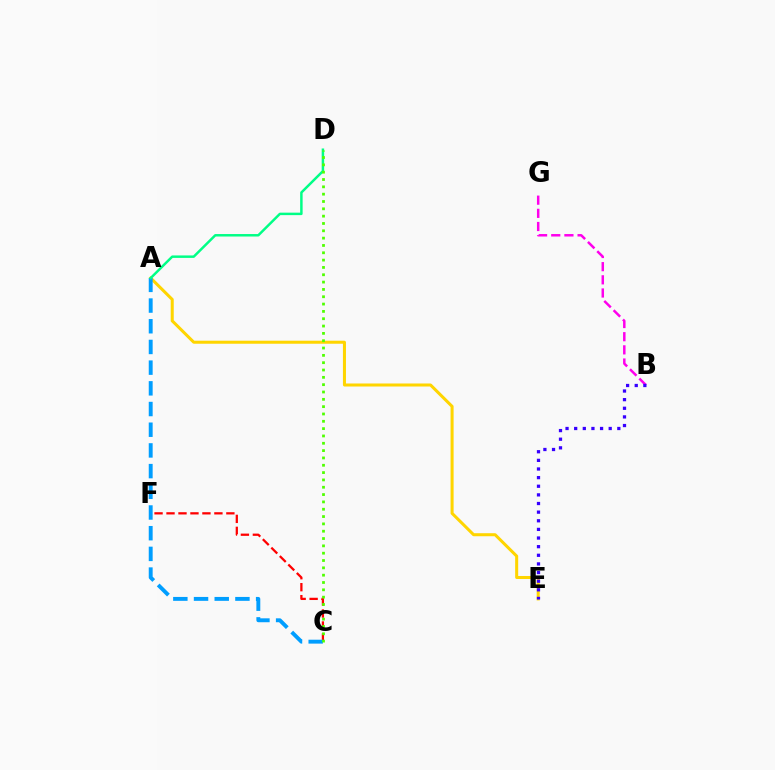{('A', 'E'): [{'color': '#ffd500', 'line_style': 'solid', 'thickness': 2.18}], ('C', 'F'): [{'color': '#ff0000', 'line_style': 'dashed', 'thickness': 1.63}], ('A', 'C'): [{'color': '#009eff', 'line_style': 'dashed', 'thickness': 2.81}], ('B', 'G'): [{'color': '#ff00ed', 'line_style': 'dashed', 'thickness': 1.79}], ('B', 'E'): [{'color': '#3700ff', 'line_style': 'dotted', 'thickness': 2.34}], ('A', 'D'): [{'color': '#00ff86', 'line_style': 'solid', 'thickness': 1.78}], ('C', 'D'): [{'color': '#4fff00', 'line_style': 'dotted', 'thickness': 1.99}]}